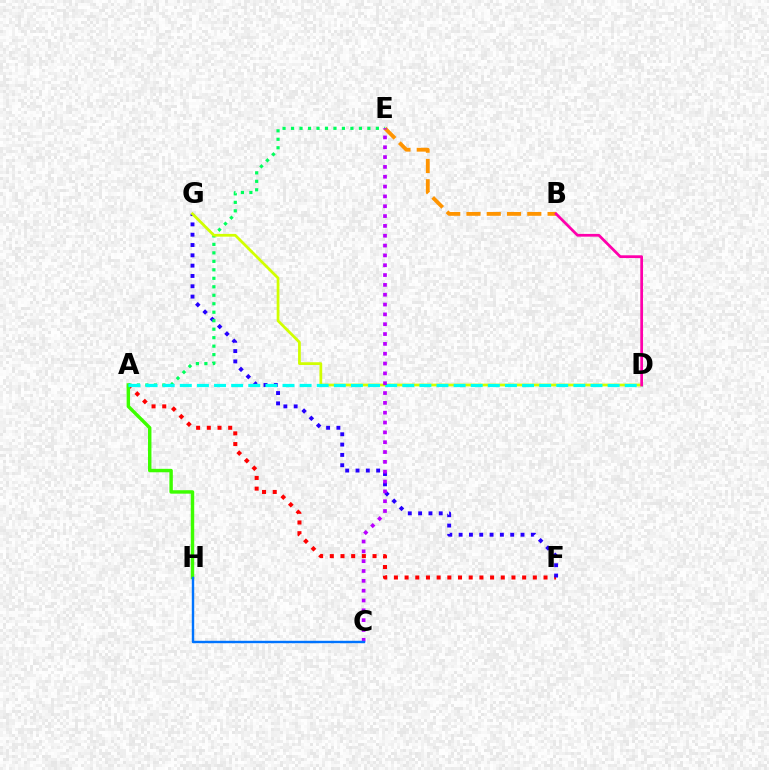{('A', 'F'): [{'color': '#ff0000', 'line_style': 'dotted', 'thickness': 2.9}], ('A', 'H'): [{'color': '#3dff00', 'line_style': 'solid', 'thickness': 2.47}], ('F', 'G'): [{'color': '#2500ff', 'line_style': 'dotted', 'thickness': 2.8}], ('A', 'E'): [{'color': '#00ff5c', 'line_style': 'dotted', 'thickness': 2.3}], ('D', 'G'): [{'color': '#d1ff00', 'line_style': 'solid', 'thickness': 1.98}], ('B', 'E'): [{'color': '#ff9400', 'line_style': 'dashed', 'thickness': 2.75}], ('A', 'D'): [{'color': '#00fff6', 'line_style': 'dashed', 'thickness': 2.32}], ('C', 'E'): [{'color': '#b900ff', 'line_style': 'dotted', 'thickness': 2.67}], ('C', 'H'): [{'color': '#0074ff', 'line_style': 'solid', 'thickness': 1.74}], ('B', 'D'): [{'color': '#ff00ac', 'line_style': 'solid', 'thickness': 1.98}]}